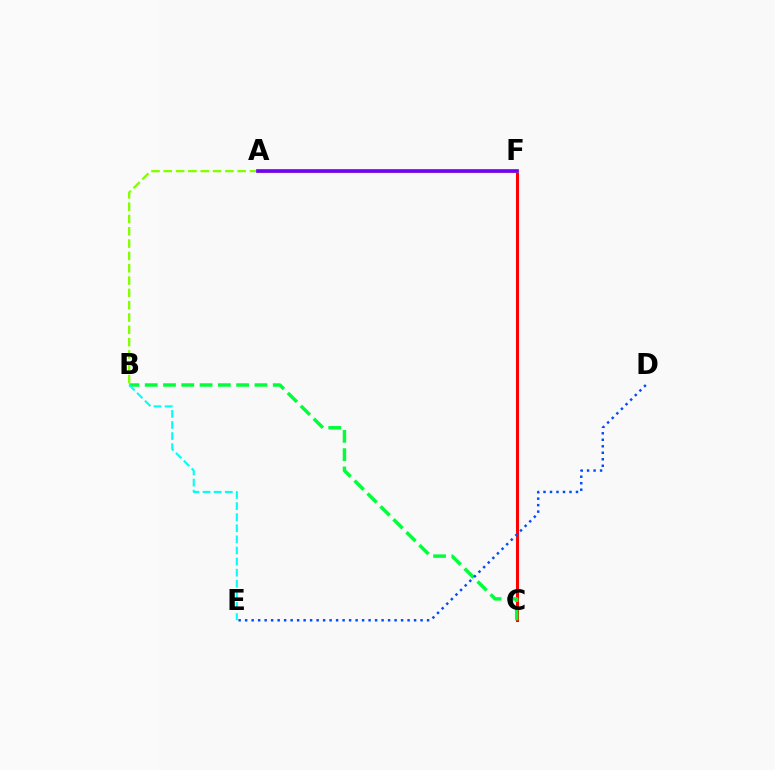{('C', 'F'): [{'color': '#ff0000', 'line_style': 'solid', 'thickness': 2.2}], ('B', 'C'): [{'color': '#00ff39', 'line_style': 'dashed', 'thickness': 2.48}], ('B', 'E'): [{'color': '#00fff6', 'line_style': 'dashed', 'thickness': 1.51}], ('A', 'F'): [{'color': '#ff00cf', 'line_style': 'dotted', 'thickness': 2.05}, {'color': '#ffbd00', 'line_style': 'solid', 'thickness': 2.13}, {'color': '#7200ff', 'line_style': 'solid', 'thickness': 2.64}], ('D', 'E'): [{'color': '#004bff', 'line_style': 'dotted', 'thickness': 1.77}], ('A', 'B'): [{'color': '#84ff00', 'line_style': 'dashed', 'thickness': 1.67}]}